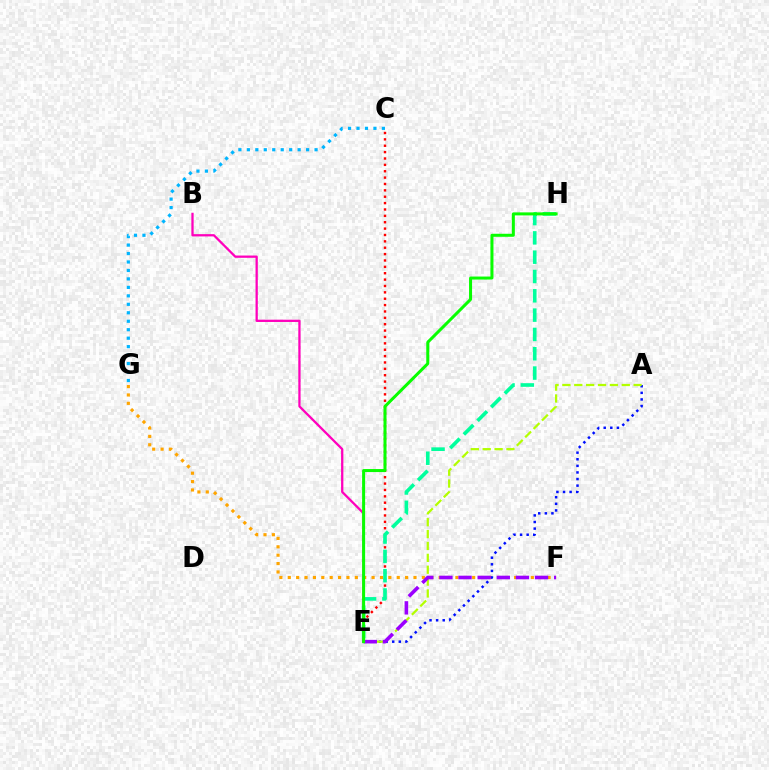{('C', 'E'): [{'color': '#ff0000', 'line_style': 'dotted', 'thickness': 1.73}], ('F', 'G'): [{'color': '#ffa500', 'line_style': 'dotted', 'thickness': 2.28}], ('A', 'E'): [{'color': '#0010ff', 'line_style': 'dotted', 'thickness': 1.79}, {'color': '#b3ff00', 'line_style': 'dashed', 'thickness': 1.61}], ('E', 'F'): [{'color': '#9b00ff', 'line_style': 'dashed', 'thickness': 2.6}], ('C', 'G'): [{'color': '#00b5ff', 'line_style': 'dotted', 'thickness': 2.3}], ('E', 'H'): [{'color': '#00ff9d', 'line_style': 'dashed', 'thickness': 2.62}, {'color': '#08ff00', 'line_style': 'solid', 'thickness': 2.17}], ('B', 'E'): [{'color': '#ff00bd', 'line_style': 'solid', 'thickness': 1.64}]}